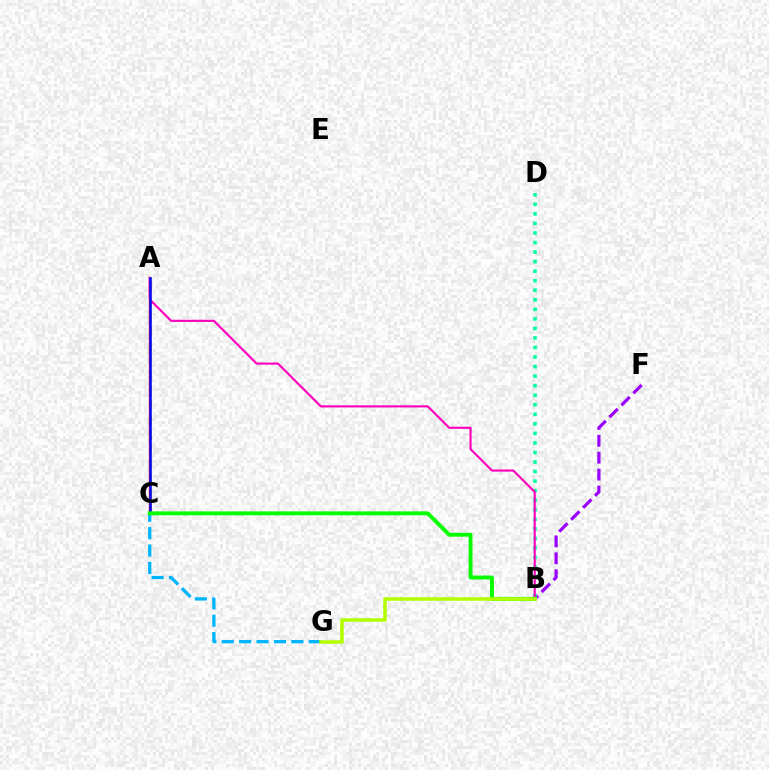{('A', 'C'): [{'color': '#ffa500', 'line_style': 'dashed', 'thickness': 2.0}, {'color': '#ff0000', 'line_style': 'solid', 'thickness': 1.71}, {'color': '#0010ff', 'line_style': 'solid', 'thickness': 1.82}], ('B', 'F'): [{'color': '#9b00ff', 'line_style': 'dashed', 'thickness': 2.3}], ('B', 'D'): [{'color': '#00ff9d', 'line_style': 'dotted', 'thickness': 2.59}], ('C', 'G'): [{'color': '#00b5ff', 'line_style': 'dashed', 'thickness': 2.36}], ('A', 'B'): [{'color': '#ff00bd', 'line_style': 'solid', 'thickness': 1.53}], ('B', 'C'): [{'color': '#08ff00', 'line_style': 'solid', 'thickness': 2.82}], ('B', 'G'): [{'color': '#b3ff00', 'line_style': 'solid', 'thickness': 2.56}]}